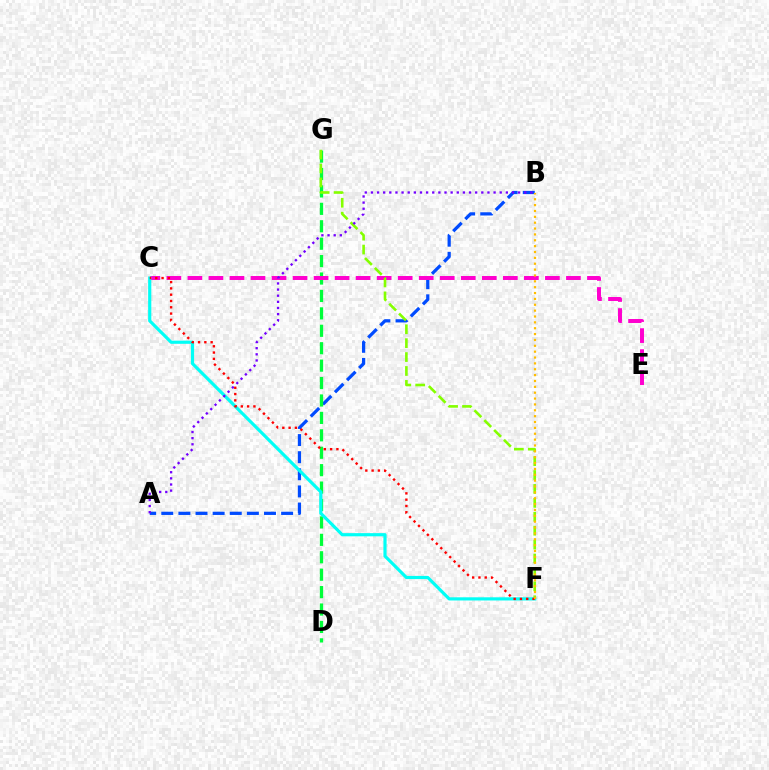{('A', 'B'): [{'color': '#004bff', 'line_style': 'dashed', 'thickness': 2.33}, {'color': '#7200ff', 'line_style': 'dotted', 'thickness': 1.67}], ('D', 'G'): [{'color': '#00ff39', 'line_style': 'dashed', 'thickness': 2.37}], ('C', 'E'): [{'color': '#ff00cf', 'line_style': 'dashed', 'thickness': 2.86}], ('F', 'G'): [{'color': '#84ff00', 'line_style': 'dashed', 'thickness': 1.89}], ('C', 'F'): [{'color': '#00fff6', 'line_style': 'solid', 'thickness': 2.28}, {'color': '#ff0000', 'line_style': 'dotted', 'thickness': 1.71}], ('B', 'F'): [{'color': '#ffbd00', 'line_style': 'dotted', 'thickness': 1.59}]}